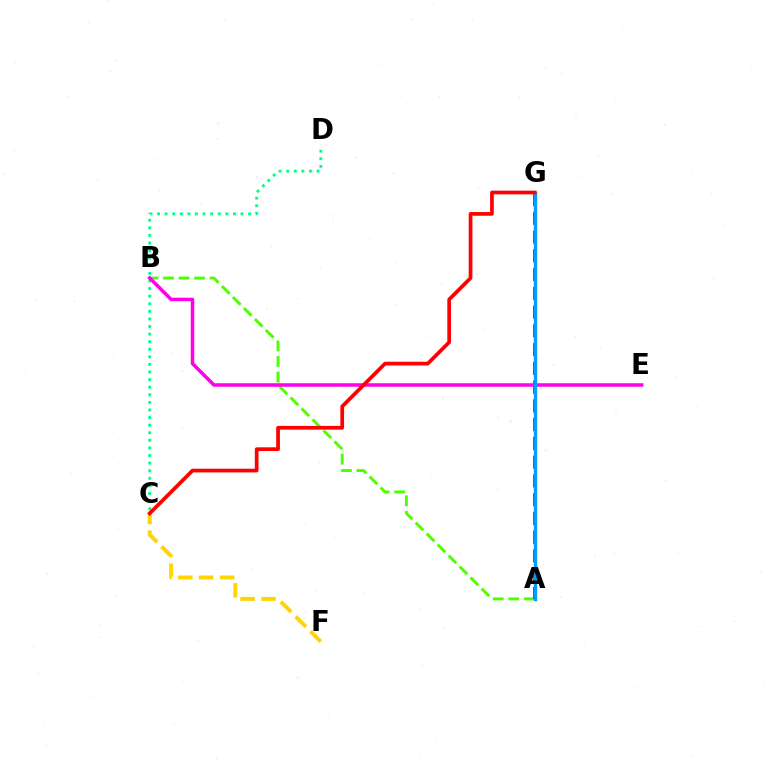{('A', 'B'): [{'color': '#4fff00', 'line_style': 'dashed', 'thickness': 2.11}], ('A', 'G'): [{'color': '#3700ff', 'line_style': 'dashed', 'thickness': 2.55}, {'color': '#009eff', 'line_style': 'solid', 'thickness': 2.44}], ('C', 'D'): [{'color': '#00ff86', 'line_style': 'dotted', 'thickness': 2.06}], ('B', 'E'): [{'color': '#ff00ed', 'line_style': 'solid', 'thickness': 2.53}], ('C', 'F'): [{'color': '#ffd500', 'line_style': 'dashed', 'thickness': 2.84}], ('C', 'G'): [{'color': '#ff0000', 'line_style': 'solid', 'thickness': 2.68}]}